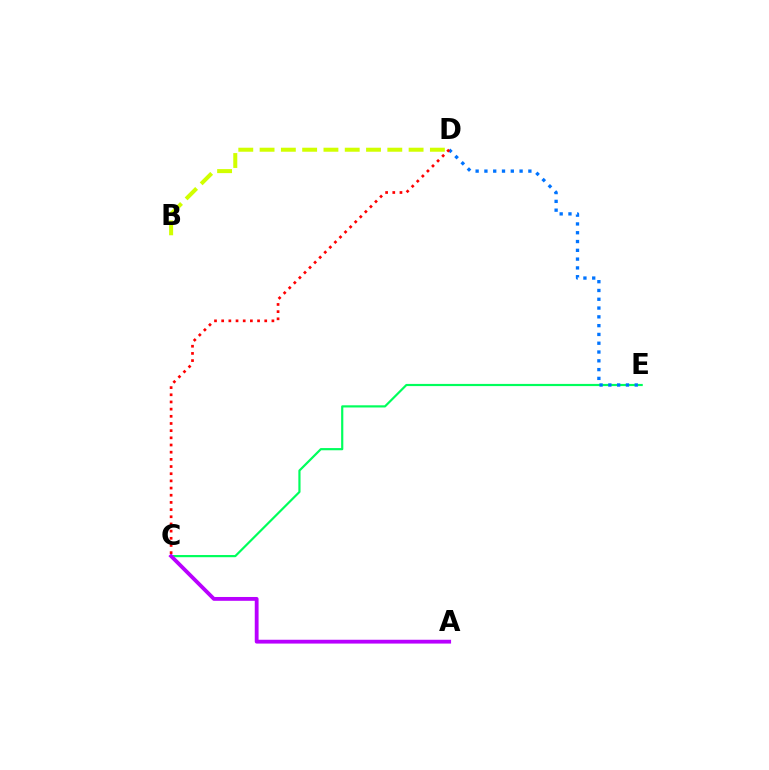{('C', 'E'): [{'color': '#00ff5c', 'line_style': 'solid', 'thickness': 1.57}], ('B', 'D'): [{'color': '#d1ff00', 'line_style': 'dashed', 'thickness': 2.89}], ('D', 'E'): [{'color': '#0074ff', 'line_style': 'dotted', 'thickness': 2.39}], ('A', 'C'): [{'color': '#b900ff', 'line_style': 'solid', 'thickness': 2.75}], ('C', 'D'): [{'color': '#ff0000', 'line_style': 'dotted', 'thickness': 1.95}]}